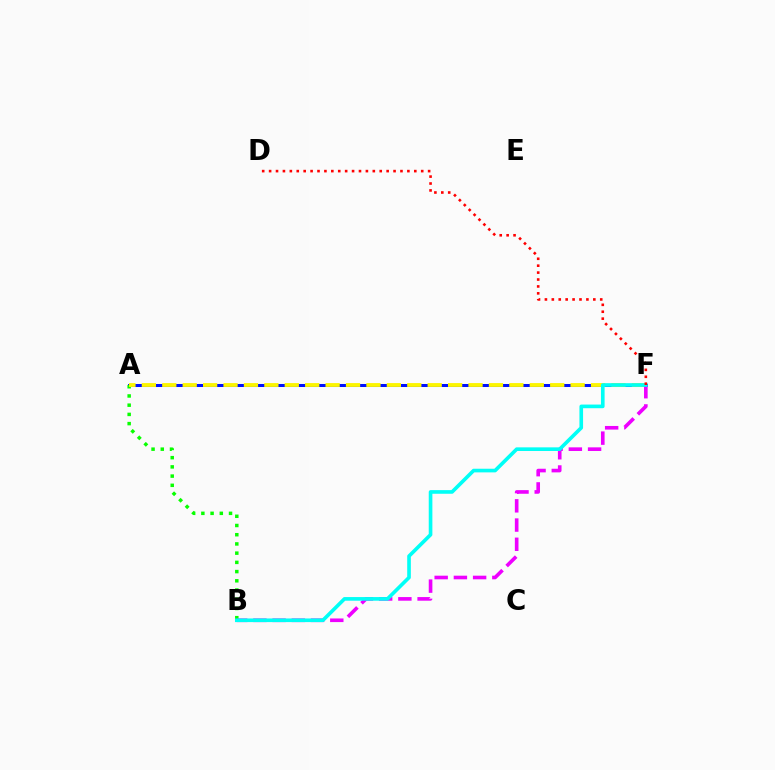{('A', 'F'): [{'color': '#0010ff', 'line_style': 'solid', 'thickness': 2.17}, {'color': '#fcf500', 'line_style': 'dashed', 'thickness': 2.77}], ('A', 'B'): [{'color': '#08ff00', 'line_style': 'dotted', 'thickness': 2.5}], ('B', 'F'): [{'color': '#ee00ff', 'line_style': 'dashed', 'thickness': 2.61}, {'color': '#00fff6', 'line_style': 'solid', 'thickness': 2.62}], ('D', 'F'): [{'color': '#ff0000', 'line_style': 'dotted', 'thickness': 1.88}]}